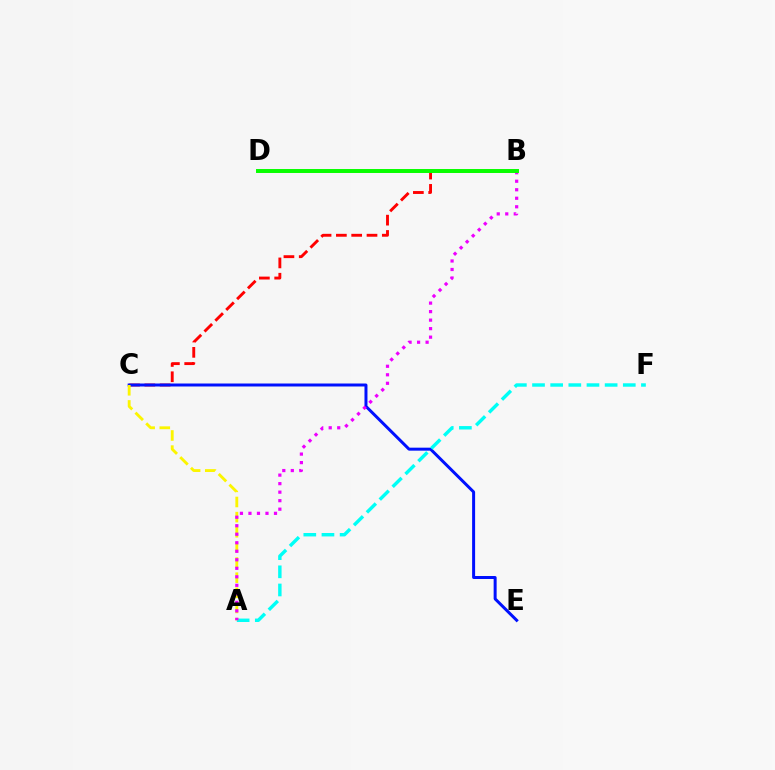{('B', 'C'): [{'color': '#ff0000', 'line_style': 'dashed', 'thickness': 2.08}], ('C', 'E'): [{'color': '#0010ff', 'line_style': 'solid', 'thickness': 2.15}], ('A', 'F'): [{'color': '#00fff6', 'line_style': 'dashed', 'thickness': 2.47}], ('A', 'C'): [{'color': '#fcf500', 'line_style': 'dashed', 'thickness': 2.06}], ('A', 'B'): [{'color': '#ee00ff', 'line_style': 'dotted', 'thickness': 2.31}], ('B', 'D'): [{'color': '#08ff00', 'line_style': 'solid', 'thickness': 2.85}]}